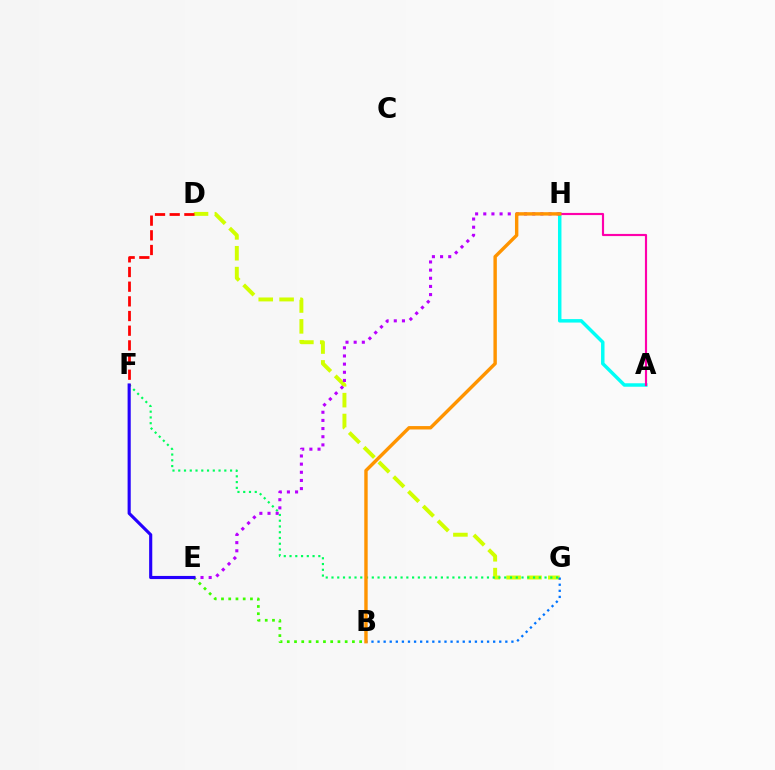{('D', 'G'): [{'color': '#d1ff00', 'line_style': 'dashed', 'thickness': 2.83}], ('A', 'H'): [{'color': '#00fff6', 'line_style': 'solid', 'thickness': 2.5}, {'color': '#ff00ac', 'line_style': 'solid', 'thickness': 1.55}], ('B', 'E'): [{'color': '#3dff00', 'line_style': 'dotted', 'thickness': 1.97}], ('F', 'G'): [{'color': '#00ff5c', 'line_style': 'dotted', 'thickness': 1.56}], ('B', 'G'): [{'color': '#0074ff', 'line_style': 'dotted', 'thickness': 1.65}], ('E', 'H'): [{'color': '#b900ff', 'line_style': 'dotted', 'thickness': 2.22}], ('D', 'F'): [{'color': '#ff0000', 'line_style': 'dashed', 'thickness': 1.99}], ('E', 'F'): [{'color': '#2500ff', 'line_style': 'solid', 'thickness': 2.25}], ('B', 'H'): [{'color': '#ff9400', 'line_style': 'solid', 'thickness': 2.45}]}